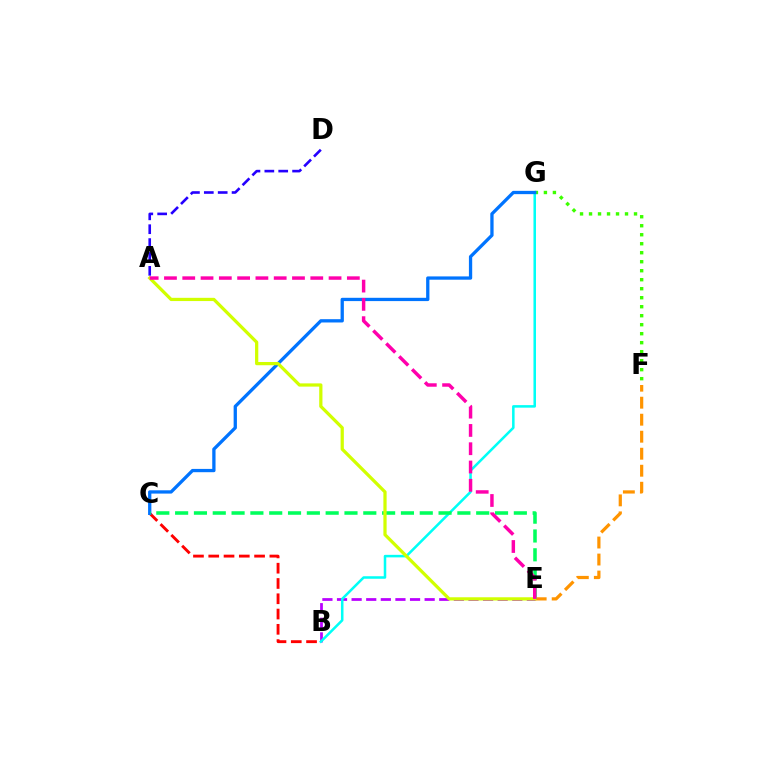{('B', 'C'): [{'color': '#ff0000', 'line_style': 'dashed', 'thickness': 2.08}], ('E', 'F'): [{'color': '#ff9400', 'line_style': 'dashed', 'thickness': 2.31}], ('F', 'G'): [{'color': '#3dff00', 'line_style': 'dotted', 'thickness': 2.44}], ('A', 'D'): [{'color': '#2500ff', 'line_style': 'dashed', 'thickness': 1.89}], ('B', 'E'): [{'color': '#b900ff', 'line_style': 'dashed', 'thickness': 1.98}], ('B', 'G'): [{'color': '#00fff6', 'line_style': 'solid', 'thickness': 1.82}], ('C', 'G'): [{'color': '#0074ff', 'line_style': 'solid', 'thickness': 2.37}], ('C', 'E'): [{'color': '#00ff5c', 'line_style': 'dashed', 'thickness': 2.56}], ('A', 'E'): [{'color': '#d1ff00', 'line_style': 'solid', 'thickness': 2.33}, {'color': '#ff00ac', 'line_style': 'dashed', 'thickness': 2.48}]}